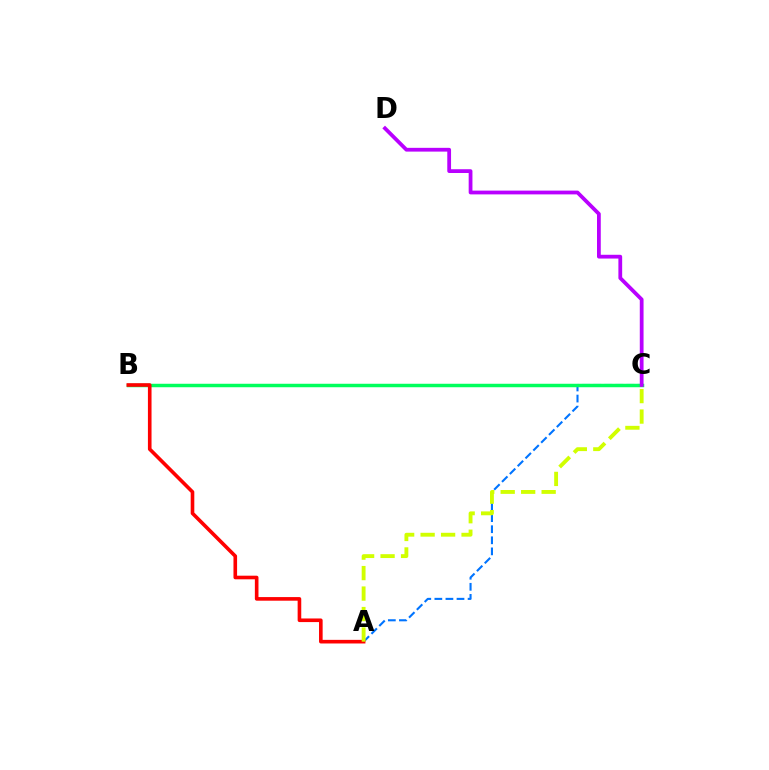{('A', 'C'): [{'color': '#0074ff', 'line_style': 'dashed', 'thickness': 1.5}, {'color': '#d1ff00', 'line_style': 'dashed', 'thickness': 2.78}], ('B', 'C'): [{'color': '#00ff5c', 'line_style': 'solid', 'thickness': 2.5}], ('A', 'B'): [{'color': '#ff0000', 'line_style': 'solid', 'thickness': 2.6}], ('C', 'D'): [{'color': '#b900ff', 'line_style': 'solid', 'thickness': 2.71}]}